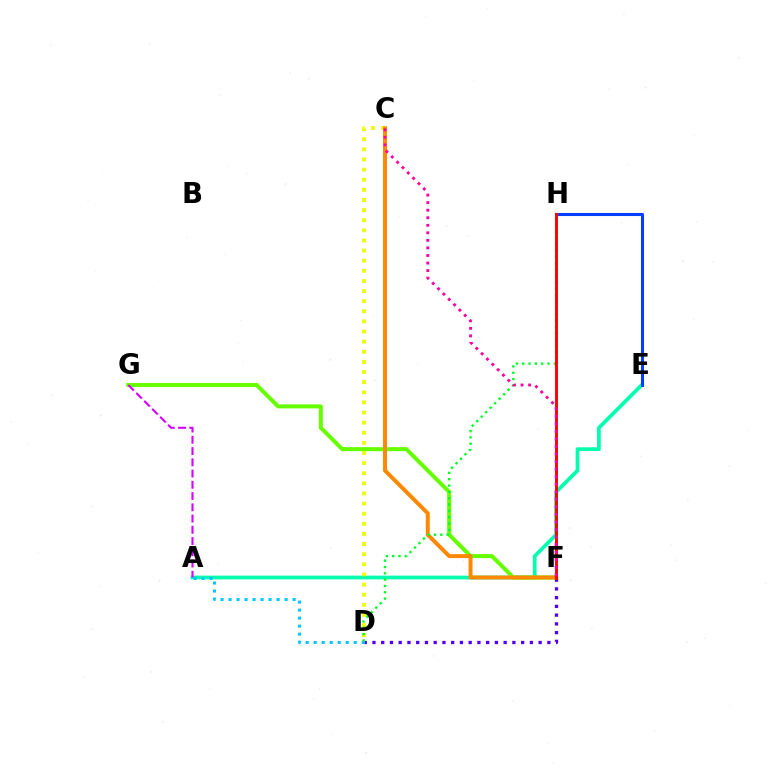{('A', 'E'): [{'color': '#00ffaf', 'line_style': 'solid', 'thickness': 2.68}], ('D', 'F'): [{'color': '#4f00ff', 'line_style': 'dotted', 'thickness': 2.38}], ('E', 'H'): [{'color': '#003fff', 'line_style': 'solid', 'thickness': 2.2}], ('F', 'G'): [{'color': '#66ff00', 'line_style': 'solid', 'thickness': 2.9}], ('A', 'G'): [{'color': '#d600ff', 'line_style': 'dashed', 'thickness': 1.53}], ('C', 'D'): [{'color': '#eeff00', 'line_style': 'dotted', 'thickness': 2.75}], ('A', 'D'): [{'color': '#00c7ff', 'line_style': 'dotted', 'thickness': 2.18}], ('C', 'F'): [{'color': '#ff8800', 'line_style': 'solid', 'thickness': 2.85}, {'color': '#ff00a0', 'line_style': 'dotted', 'thickness': 2.05}], ('D', 'H'): [{'color': '#00ff27', 'line_style': 'dotted', 'thickness': 1.72}], ('F', 'H'): [{'color': '#ff0000', 'line_style': 'solid', 'thickness': 2.09}]}